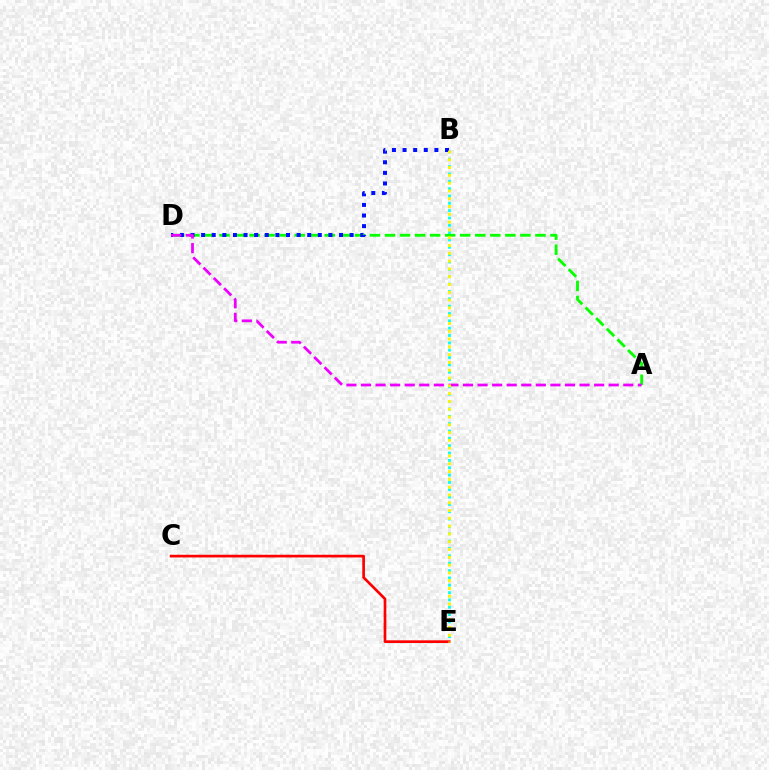{('B', 'E'): [{'color': '#00fff6', 'line_style': 'dotted', 'thickness': 2.0}, {'color': '#fcf500', 'line_style': 'dotted', 'thickness': 2.12}], ('A', 'D'): [{'color': '#08ff00', 'line_style': 'dashed', 'thickness': 2.04}, {'color': '#ee00ff', 'line_style': 'dashed', 'thickness': 1.98}], ('C', 'E'): [{'color': '#ff0000', 'line_style': 'solid', 'thickness': 1.94}], ('B', 'D'): [{'color': '#0010ff', 'line_style': 'dotted', 'thickness': 2.88}]}